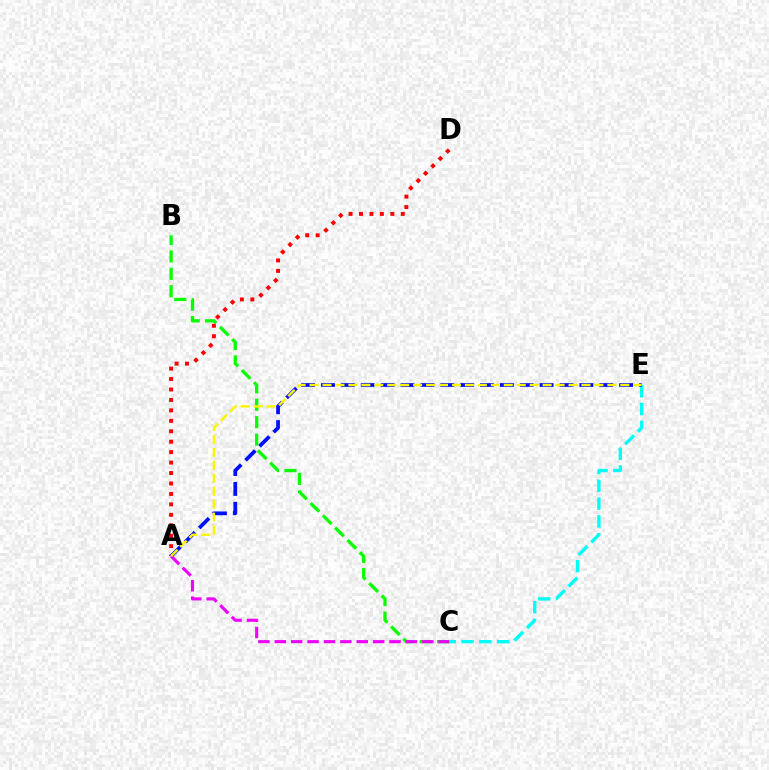{('C', 'E'): [{'color': '#00fff6', 'line_style': 'dashed', 'thickness': 2.42}], ('A', 'D'): [{'color': '#ff0000', 'line_style': 'dotted', 'thickness': 2.84}], ('B', 'C'): [{'color': '#08ff00', 'line_style': 'dashed', 'thickness': 2.36}], ('A', 'E'): [{'color': '#0010ff', 'line_style': 'dashed', 'thickness': 2.7}, {'color': '#fcf500', 'line_style': 'dashed', 'thickness': 1.76}], ('A', 'C'): [{'color': '#ee00ff', 'line_style': 'dashed', 'thickness': 2.23}]}